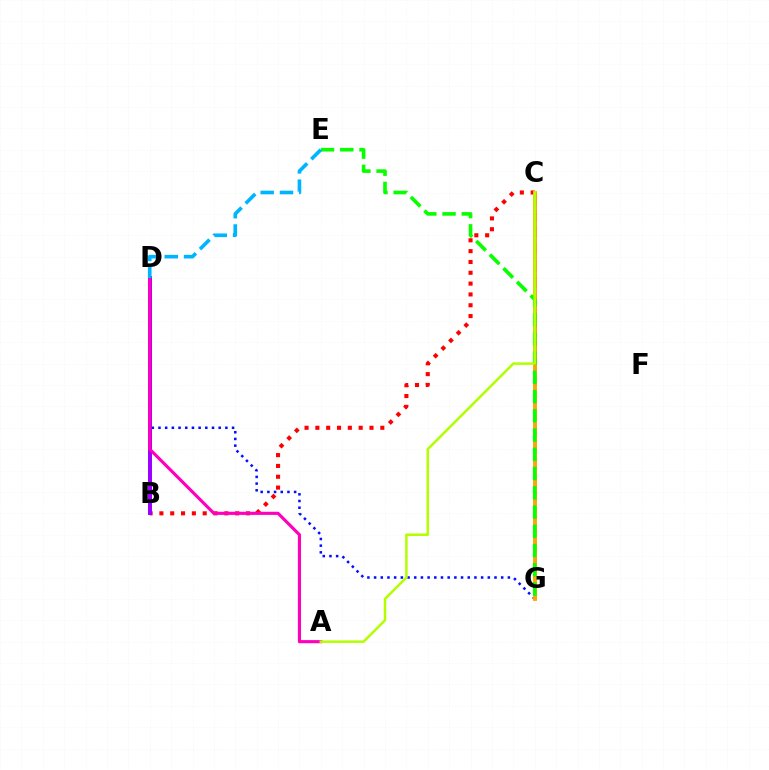{('C', 'G'): [{'color': '#00ff9d', 'line_style': 'dashed', 'thickness': 2.24}, {'color': '#ffa500', 'line_style': 'solid', 'thickness': 2.8}], ('D', 'G'): [{'color': '#0010ff', 'line_style': 'dotted', 'thickness': 1.82}], ('B', 'C'): [{'color': '#ff0000', 'line_style': 'dotted', 'thickness': 2.94}], ('B', 'D'): [{'color': '#9b00ff', 'line_style': 'solid', 'thickness': 2.86}], ('A', 'D'): [{'color': '#ff00bd', 'line_style': 'solid', 'thickness': 2.26}], ('E', 'G'): [{'color': '#08ff00', 'line_style': 'dashed', 'thickness': 2.61}], ('D', 'E'): [{'color': '#00b5ff', 'line_style': 'dashed', 'thickness': 2.62}], ('A', 'C'): [{'color': '#b3ff00', 'line_style': 'solid', 'thickness': 1.81}]}